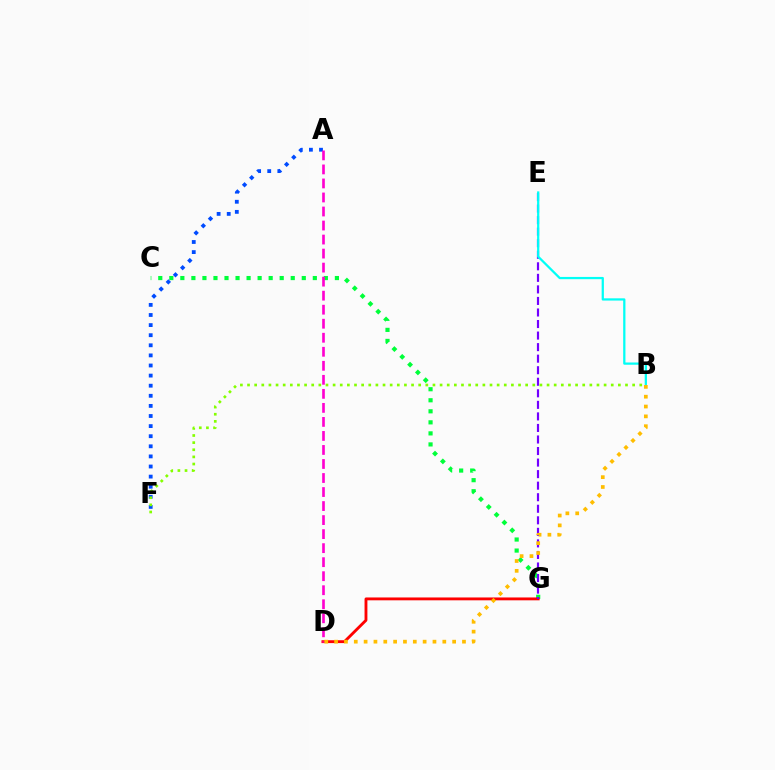{('C', 'G'): [{'color': '#00ff39', 'line_style': 'dotted', 'thickness': 3.0}], ('D', 'G'): [{'color': '#ff0000', 'line_style': 'solid', 'thickness': 2.06}], ('A', 'F'): [{'color': '#004bff', 'line_style': 'dotted', 'thickness': 2.74}], ('E', 'G'): [{'color': '#7200ff', 'line_style': 'dashed', 'thickness': 1.57}], ('B', 'E'): [{'color': '#00fff6', 'line_style': 'solid', 'thickness': 1.62}], ('A', 'D'): [{'color': '#ff00cf', 'line_style': 'dashed', 'thickness': 1.91}], ('B', 'F'): [{'color': '#84ff00', 'line_style': 'dotted', 'thickness': 1.94}], ('B', 'D'): [{'color': '#ffbd00', 'line_style': 'dotted', 'thickness': 2.67}]}